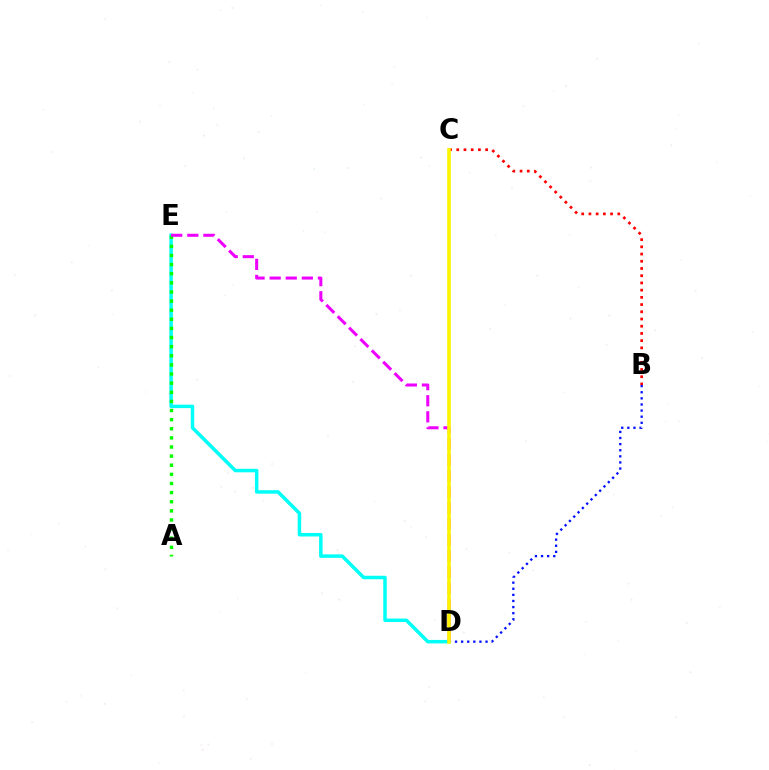{('B', 'D'): [{'color': '#0010ff', 'line_style': 'dotted', 'thickness': 1.66}], ('D', 'E'): [{'color': '#00fff6', 'line_style': 'solid', 'thickness': 2.51}, {'color': '#ee00ff', 'line_style': 'dashed', 'thickness': 2.19}], ('A', 'E'): [{'color': '#08ff00', 'line_style': 'dotted', 'thickness': 2.48}], ('B', 'C'): [{'color': '#ff0000', 'line_style': 'dotted', 'thickness': 1.96}], ('C', 'D'): [{'color': '#fcf500', 'line_style': 'solid', 'thickness': 2.61}]}